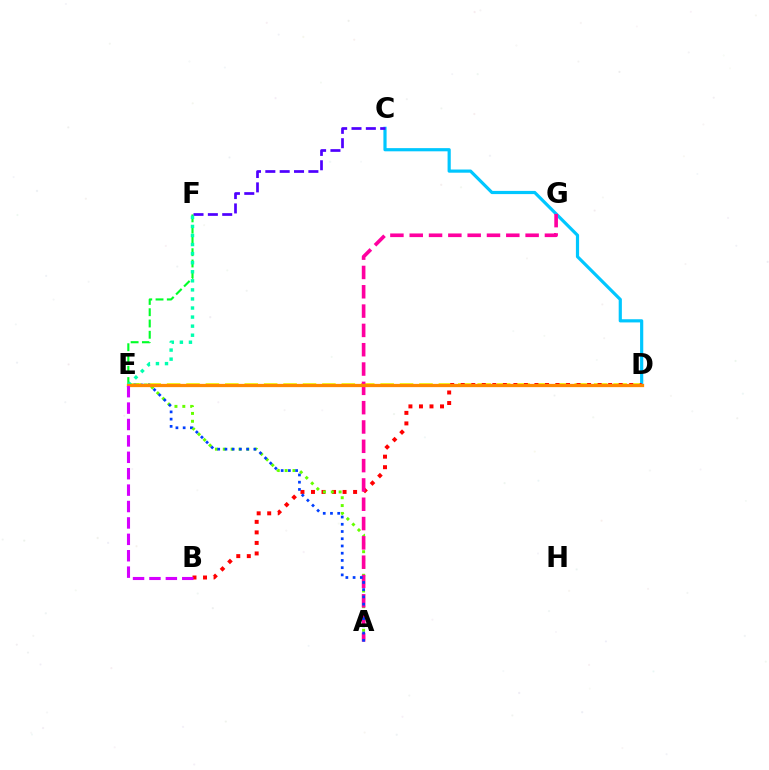{('D', 'E'): [{'color': '#eeff00', 'line_style': 'dashed', 'thickness': 2.64}, {'color': '#ff8800', 'line_style': 'solid', 'thickness': 2.35}], ('C', 'D'): [{'color': '#00c7ff', 'line_style': 'solid', 'thickness': 2.29}], ('E', 'F'): [{'color': '#00ff27', 'line_style': 'dashed', 'thickness': 1.53}, {'color': '#00ffaf', 'line_style': 'dotted', 'thickness': 2.46}], ('B', 'D'): [{'color': '#ff0000', 'line_style': 'dotted', 'thickness': 2.86}], ('A', 'E'): [{'color': '#66ff00', 'line_style': 'dotted', 'thickness': 2.13}, {'color': '#003fff', 'line_style': 'dotted', 'thickness': 1.97}], ('A', 'G'): [{'color': '#ff00a0', 'line_style': 'dashed', 'thickness': 2.62}], ('C', 'F'): [{'color': '#4f00ff', 'line_style': 'dashed', 'thickness': 1.95}], ('B', 'E'): [{'color': '#d600ff', 'line_style': 'dashed', 'thickness': 2.23}]}